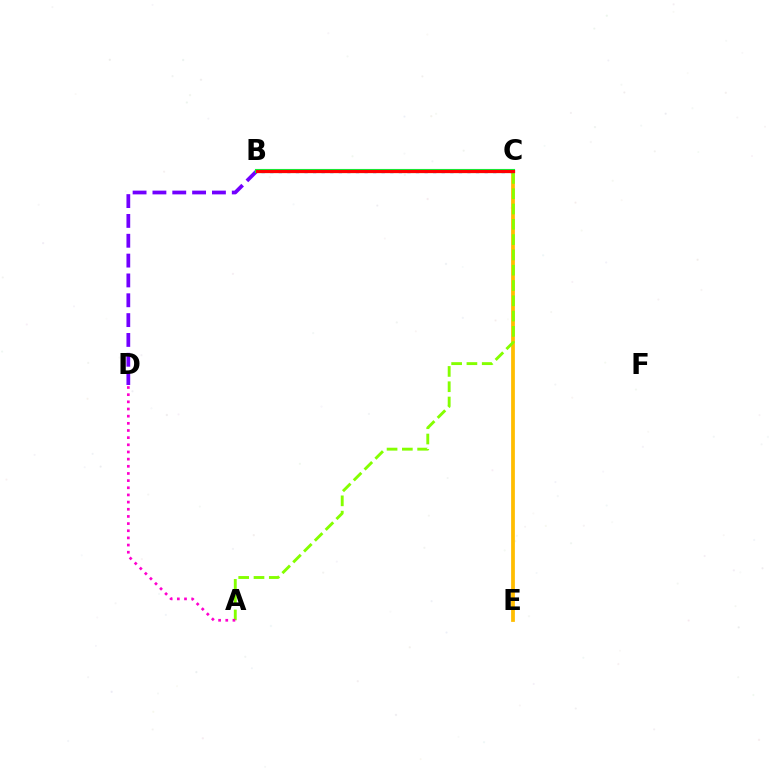{('C', 'E'): [{'color': '#ffbd00', 'line_style': 'solid', 'thickness': 2.71}], ('A', 'C'): [{'color': '#84ff00', 'line_style': 'dashed', 'thickness': 2.08}], ('B', 'D'): [{'color': '#7200ff', 'line_style': 'dashed', 'thickness': 2.69}], ('B', 'C'): [{'color': '#004bff', 'line_style': 'dotted', 'thickness': 2.33}, {'color': '#00fff6', 'line_style': 'dotted', 'thickness': 2.15}, {'color': '#00ff39', 'line_style': 'solid', 'thickness': 2.96}, {'color': '#ff0000', 'line_style': 'solid', 'thickness': 2.3}], ('A', 'D'): [{'color': '#ff00cf', 'line_style': 'dotted', 'thickness': 1.95}]}